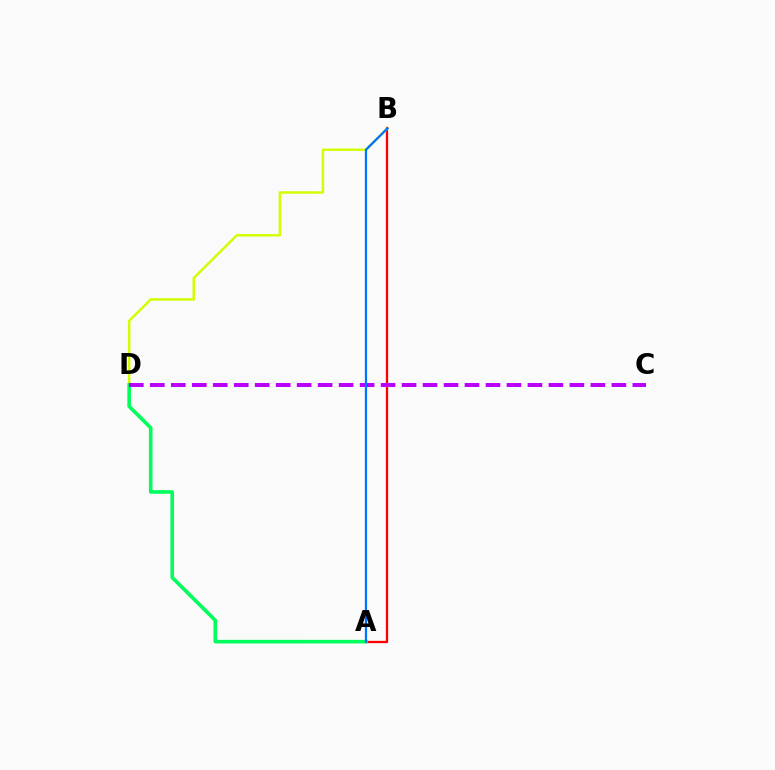{('A', 'B'): [{'color': '#ff0000', 'line_style': 'solid', 'thickness': 1.64}, {'color': '#0074ff', 'line_style': 'solid', 'thickness': 1.63}], ('B', 'D'): [{'color': '#d1ff00', 'line_style': 'solid', 'thickness': 1.77}], ('A', 'D'): [{'color': '#00ff5c', 'line_style': 'solid', 'thickness': 2.6}], ('C', 'D'): [{'color': '#b900ff', 'line_style': 'dashed', 'thickness': 2.85}]}